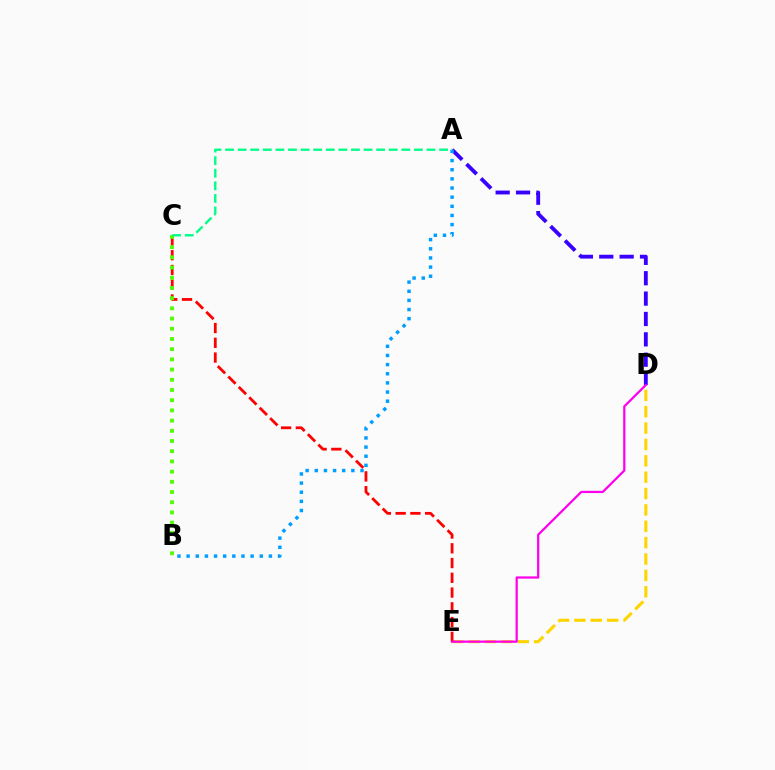{('D', 'E'): [{'color': '#ffd500', 'line_style': 'dashed', 'thickness': 2.22}, {'color': '#ff00ed', 'line_style': 'solid', 'thickness': 1.61}], ('A', 'D'): [{'color': '#3700ff', 'line_style': 'dashed', 'thickness': 2.77}], ('C', 'E'): [{'color': '#ff0000', 'line_style': 'dashed', 'thickness': 2.01}], ('B', 'C'): [{'color': '#4fff00', 'line_style': 'dotted', 'thickness': 2.77}], ('A', 'B'): [{'color': '#009eff', 'line_style': 'dotted', 'thickness': 2.48}], ('A', 'C'): [{'color': '#00ff86', 'line_style': 'dashed', 'thickness': 1.71}]}